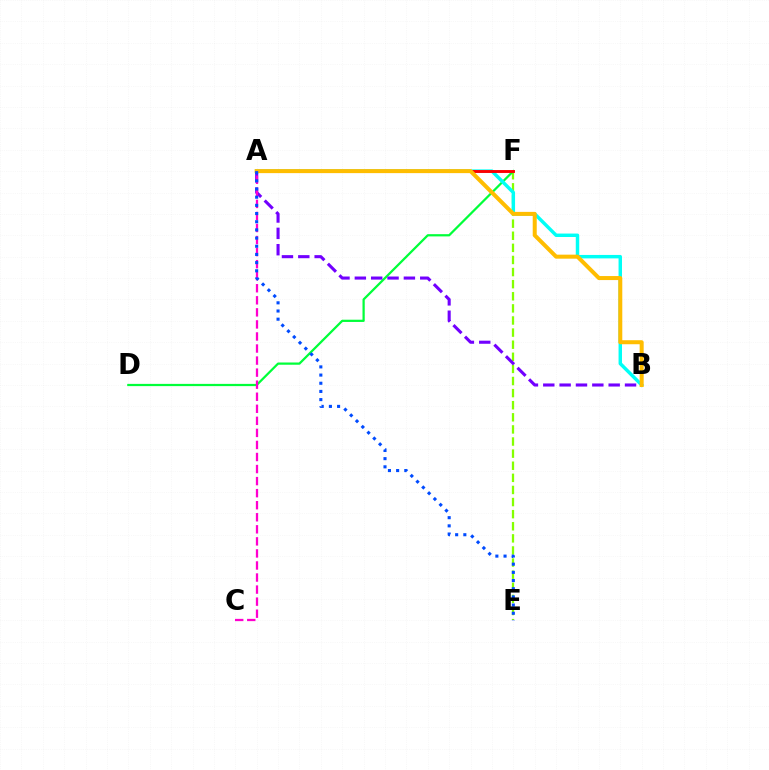{('E', 'F'): [{'color': '#84ff00', 'line_style': 'dashed', 'thickness': 1.64}], ('D', 'F'): [{'color': '#00ff39', 'line_style': 'solid', 'thickness': 1.61}], ('A', 'B'): [{'color': '#00fff6', 'line_style': 'solid', 'thickness': 2.48}, {'color': '#7200ff', 'line_style': 'dashed', 'thickness': 2.22}, {'color': '#ffbd00', 'line_style': 'solid', 'thickness': 2.89}], ('A', 'C'): [{'color': '#ff00cf', 'line_style': 'dashed', 'thickness': 1.64}], ('A', 'F'): [{'color': '#ff0000', 'line_style': 'solid', 'thickness': 2.08}], ('A', 'E'): [{'color': '#004bff', 'line_style': 'dotted', 'thickness': 2.22}]}